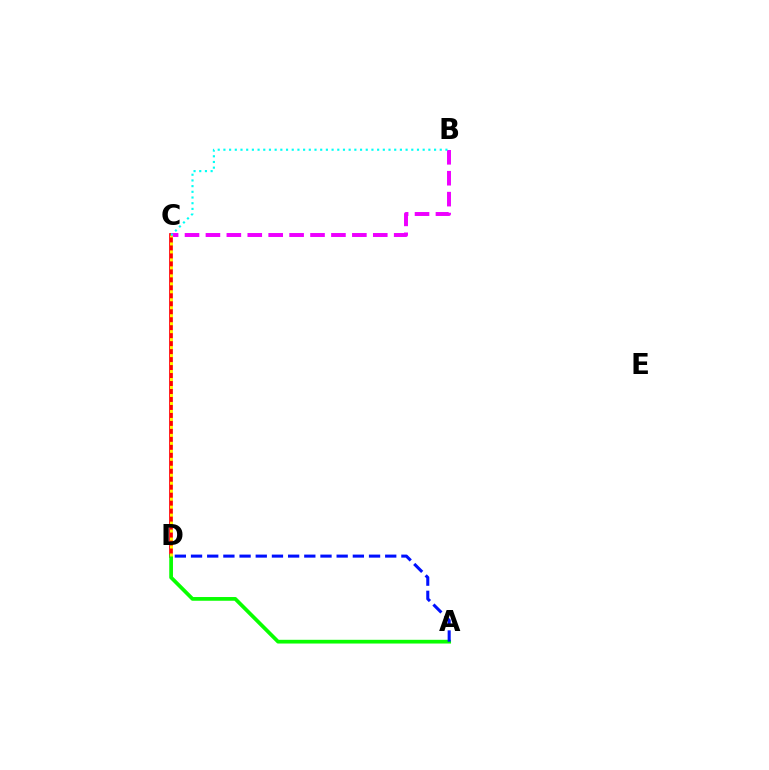{('C', 'D'): [{'color': '#ff0000', 'line_style': 'solid', 'thickness': 2.68}, {'color': '#fcf500', 'line_style': 'dotted', 'thickness': 2.17}], ('A', 'D'): [{'color': '#08ff00', 'line_style': 'solid', 'thickness': 2.68}, {'color': '#0010ff', 'line_style': 'dashed', 'thickness': 2.2}], ('B', 'C'): [{'color': '#ee00ff', 'line_style': 'dashed', 'thickness': 2.84}, {'color': '#00fff6', 'line_style': 'dotted', 'thickness': 1.55}]}